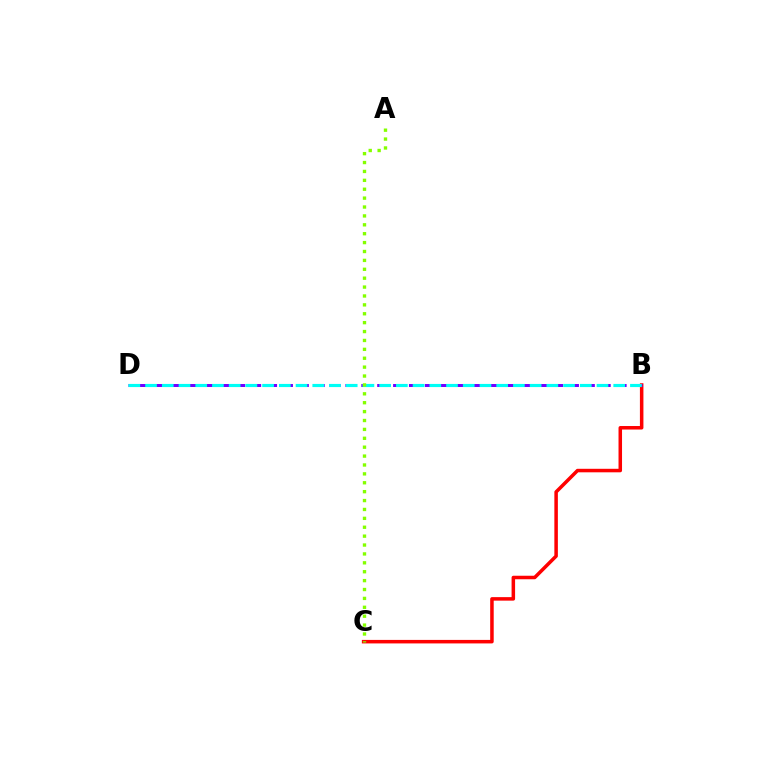{('B', 'C'): [{'color': '#ff0000', 'line_style': 'solid', 'thickness': 2.53}], ('B', 'D'): [{'color': '#7200ff', 'line_style': 'dashed', 'thickness': 2.16}, {'color': '#00fff6', 'line_style': 'dashed', 'thickness': 2.27}], ('A', 'C'): [{'color': '#84ff00', 'line_style': 'dotted', 'thickness': 2.42}]}